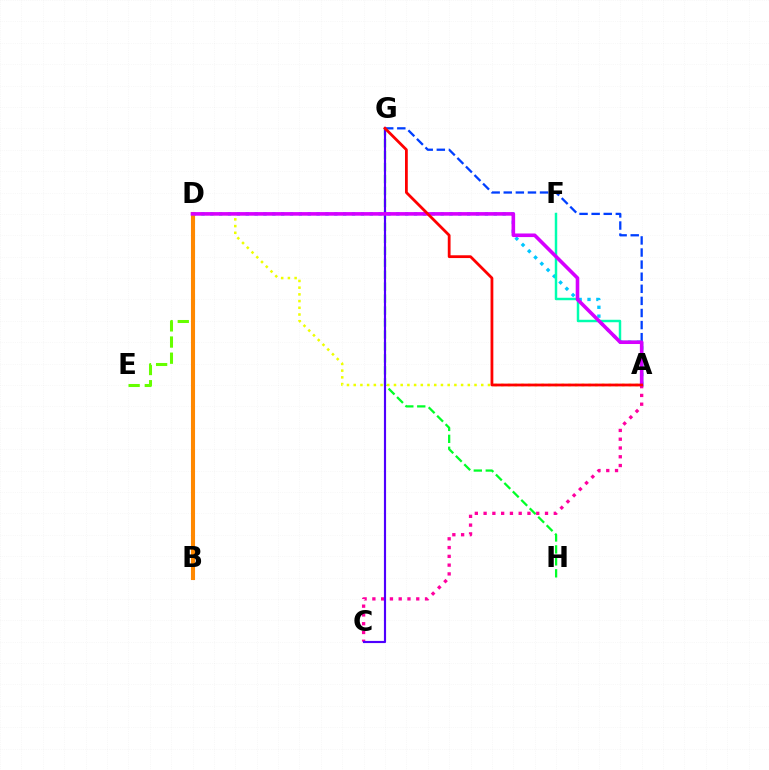{('A', 'C'): [{'color': '#ff00a0', 'line_style': 'dotted', 'thickness': 2.38}], ('A', 'G'): [{'color': '#003fff', 'line_style': 'dashed', 'thickness': 1.64}, {'color': '#ff0000', 'line_style': 'solid', 'thickness': 2.0}], ('A', 'D'): [{'color': '#00c7ff', 'line_style': 'dotted', 'thickness': 2.41}, {'color': '#eeff00', 'line_style': 'dotted', 'thickness': 1.82}, {'color': '#d600ff', 'line_style': 'solid', 'thickness': 2.59}], ('G', 'H'): [{'color': '#00ff27', 'line_style': 'dashed', 'thickness': 1.62}], ('D', 'E'): [{'color': '#66ff00', 'line_style': 'dashed', 'thickness': 2.2}], ('C', 'G'): [{'color': '#4f00ff', 'line_style': 'solid', 'thickness': 1.55}], ('A', 'F'): [{'color': '#00ffaf', 'line_style': 'solid', 'thickness': 1.77}], ('B', 'D'): [{'color': '#ff8800', 'line_style': 'solid', 'thickness': 2.94}]}